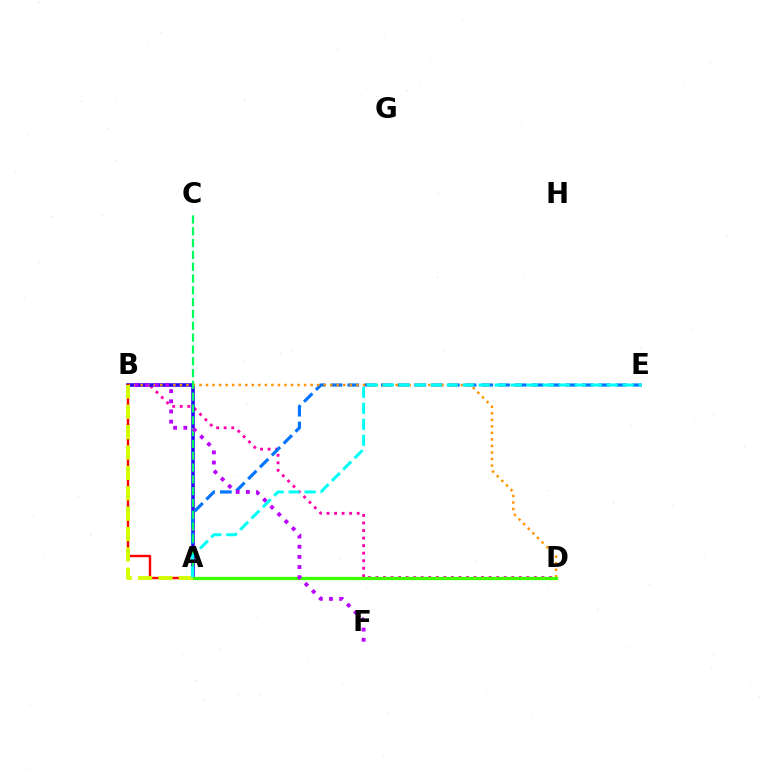{('B', 'D'): [{'color': '#ff00ac', 'line_style': 'dotted', 'thickness': 2.05}, {'color': '#ff9400', 'line_style': 'dotted', 'thickness': 1.78}], ('A', 'B'): [{'color': '#2500ff', 'line_style': 'solid', 'thickness': 2.55}, {'color': '#ff0000', 'line_style': 'solid', 'thickness': 1.74}, {'color': '#d1ff00', 'line_style': 'dashed', 'thickness': 2.77}], ('A', 'E'): [{'color': '#0074ff', 'line_style': 'dashed', 'thickness': 2.28}, {'color': '#00fff6', 'line_style': 'dashed', 'thickness': 2.17}], ('A', 'C'): [{'color': '#00ff5c', 'line_style': 'dashed', 'thickness': 1.6}], ('A', 'D'): [{'color': '#3dff00', 'line_style': 'solid', 'thickness': 2.34}], ('B', 'F'): [{'color': '#b900ff', 'line_style': 'dotted', 'thickness': 2.76}]}